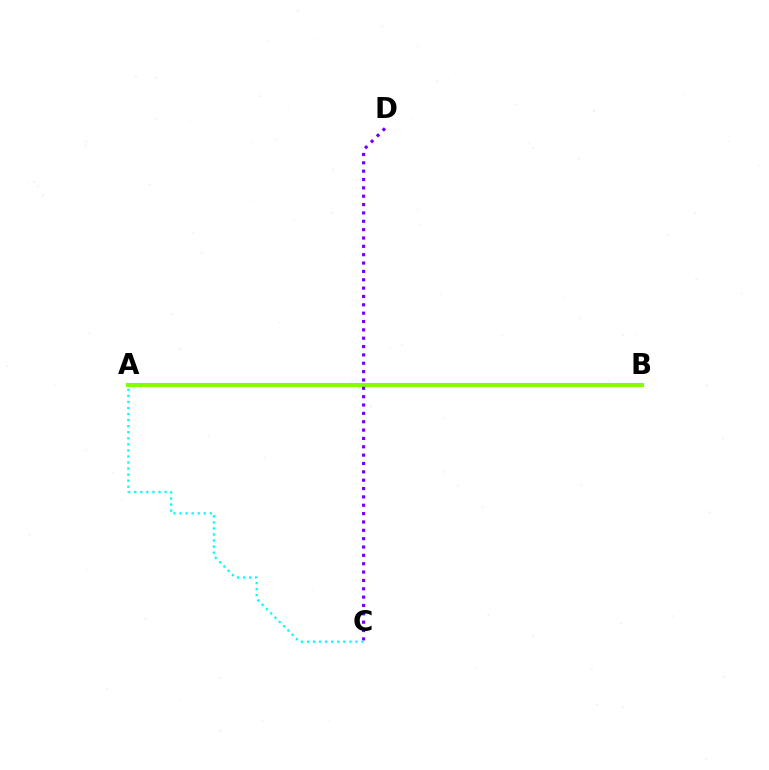{('A', 'B'): [{'color': '#ff0000', 'line_style': 'dashed', 'thickness': 2.1}, {'color': '#84ff00', 'line_style': 'solid', 'thickness': 2.95}], ('C', 'D'): [{'color': '#7200ff', 'line_style': 'dotted', 'thickness': 2.27}], ('A', 'C'): [{'color': '#00fff6', 'line_style': 'dotted', 'thickness': 1.65}]}